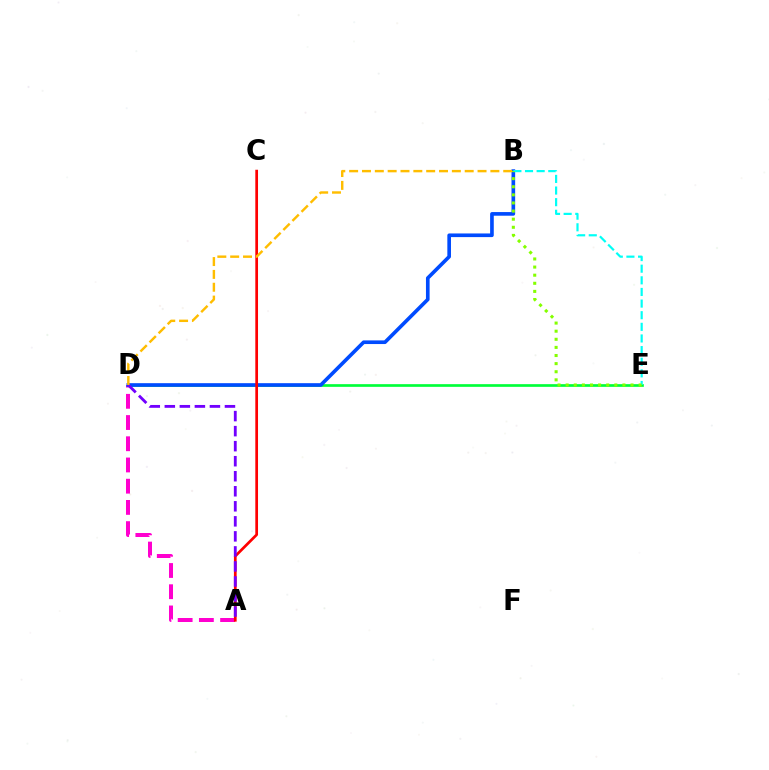{('D', 'E'): [{'color': '#00ff39', 'line_style': 'solid', 'thickness': 1.93}], ('A', 'D'): [{'color': '#ff00cf', 'line_style': 'dashed', 'thickness': 2.88}, {'color': '#7200ff', 'line_style': 'dashed', 'thickness': 2.04}], ('B', 'D'): [{'color': '#004bff', 'line_style': 'solid', 'thickness': 2.63}, {'color': '#ffbd00', 'line_style': 'dashed', 'thickness': 1.74}], ('A', 'C'): [{'color': '#ff0000', 'line_style': 'solid', 'thickness': 1.95}], ('B', 'E'): [{'color': '#00fff6', 'line_style': 'dashed', 'thickness': 1.58}, {'color': '#84ff00', 'line_style': 'dotted', 'thickness': 2.2}]}